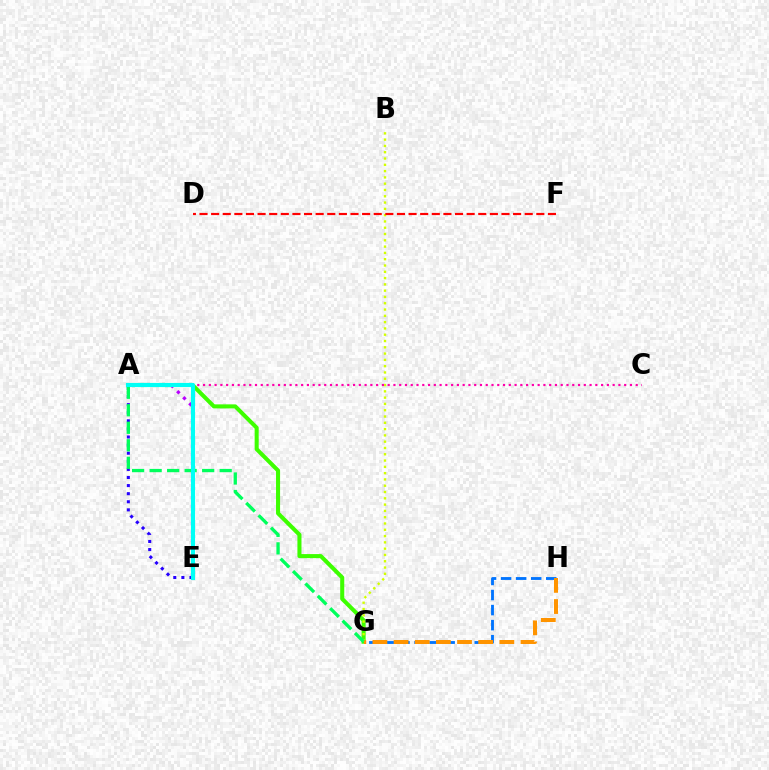{('A', 'G'): [{'color': '#3dff00', 'line_style': 'solid', 'thickness': 2.92}, {'color': '#00ff5c', 'line_style': 'dashed', 'thickness': 2.38}], ('B', 'G'): [{'color': '#d1ff00', 'line_style': 'dotted', 'thickness': 1.71}], ('D', 'F'): [{'color': '#ff0000', 'line_style': 'dashed', 'thickness': 1.58}], ('A', 'C'): [{'color': '#ff00ac', 'line_style': 'dotted', 'thickness': 1.57}], ('A', 'E'): [{'color': '#b900ff', 'line_style': 'dotted', 'thickness': 2.33}, {'color': '#2500ff', 'line_style': 'dotted', 'thickness': 2.2}, {'color': '#00fff6', 'line_style': 'solid', 'thickness': 2.96}], ('G', 'H'): [{'color': '#0074ff', 'line_style': 'dashed', 'thickness': 2.05}, {'color': '#ff9400', 'line_style': 'dashed', 'thickness': 2.87}]}